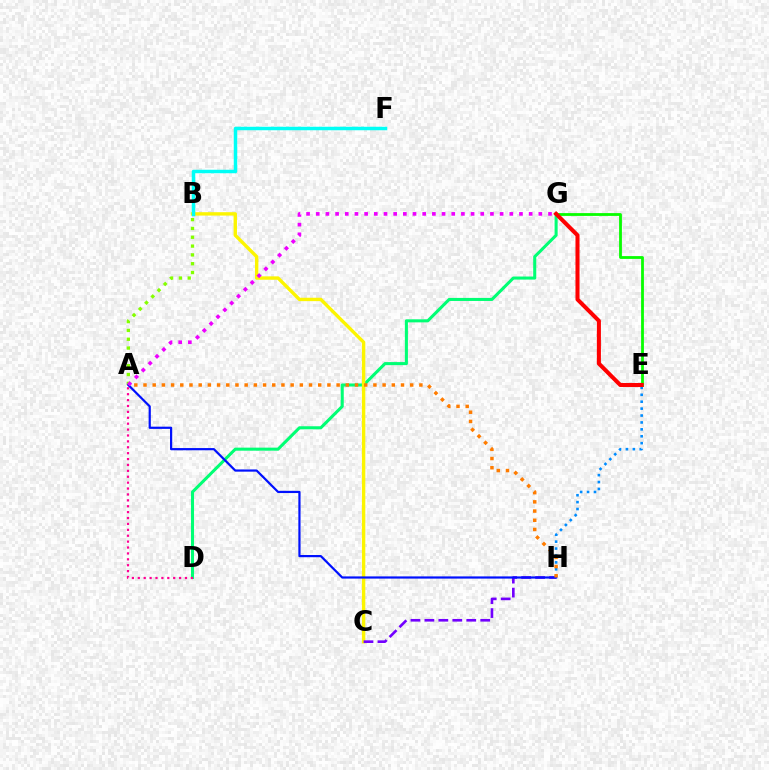{('E', 'H'): [{'color': '#008cff', 'line_style': 'dotted', 'thickness': 1.88}], ('D', 'G'): [{'color': '#00ff74', 'line_style': 'solid', 'thickness': 2.2}], ('B', 'C'): [{'color': '#fcf500', 'line_style': 'solid', 'thickness': 2.44}], ('E', 'G'): [{'color': '#08ff00', 'line_style': 'solid', 'thickness': 2.01}, {'color': '#ff0000', 'line_style': 'solid', 'thickness': 2.92}], ('B', 'F'): [{'color': '#00fff6', 'line_style': 'solid', 'thickness': 2.51}], ('A', 'B'): [{'color': '#84ff00', 'line_style': 'dotted', 'thickness': 2.4}], ('C', 'H'): [{'color': '#7200ff', 'line_style': 'dashed', 'thickness': 1.9}], ('A', 'D'): [{'color': '#ff0094', 'line_style': 'dotted', 'thickness': 1.6}], ('A', 'H'): [{'color': '#0010ff', 'line_style': 'solid', 'thickness': 1.59}, {'color': '#ff7c00', 'line_style': 'dotted', 'thickness': 2.5}], ('A', 'G'): [{'color': '#ee00ff', 'line_style': 'dotted', 'thickness': 2.63}]}